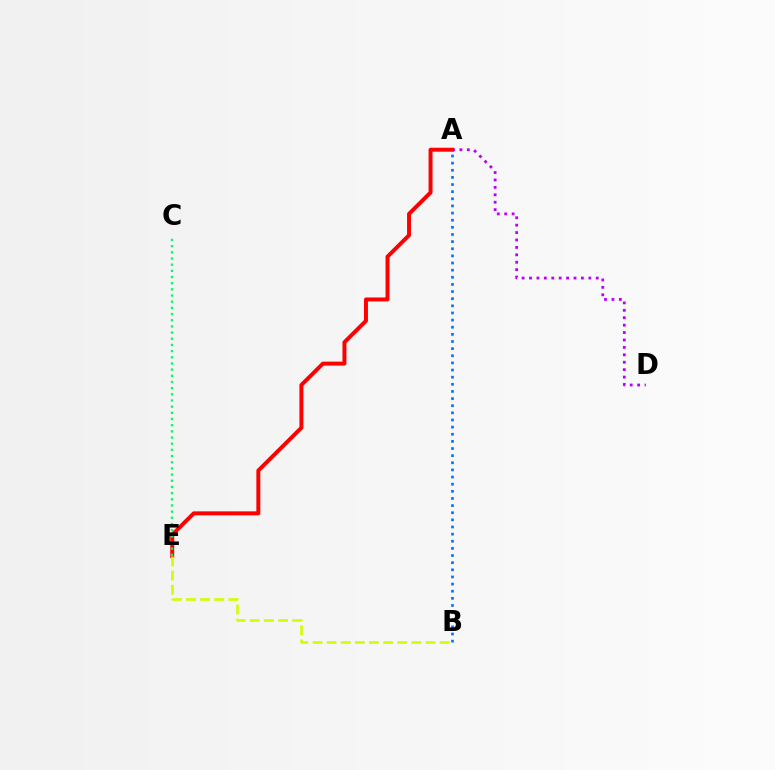{('A', 'B'): [{'color': '#0074ff', 'line_style': 'dotted', 'thickness': 1.94}], ('A', 'D'): [{'color': '#b900ff', 'line_style': 'dotted', 'thickness': 2.01}], ('A', 'E'): [{'color': '#ff0000', 'line_style': 'solid', 'thickness': 2.85}], ('C', 'E'): [{'color': '#00ff5c', 'line_style': 'dotted', 'thickness': 1.68}], ('B', 'E'): [{'color': '#d1ff00', 'line_style': 'dashed', 'thickness': 1.92}]}